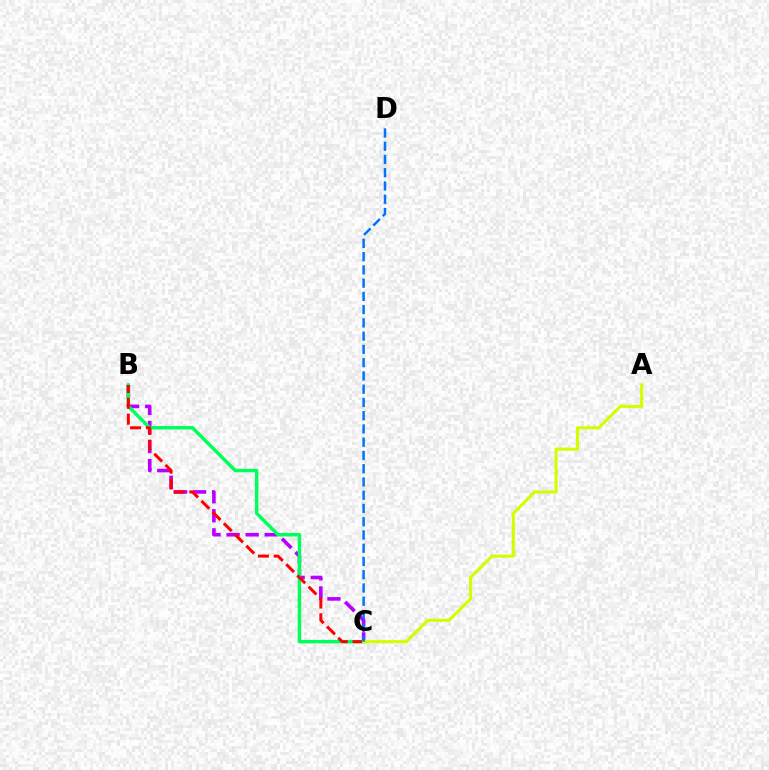{('B', 'C'): [{'color': '#b900ff', 'line_style': 'dashed', 'thickness': 2.59}, {'color': '#00ff5c', 'line_style': 'solid', 'thickness': 2.48}, {'color': '#ff0000', 'line_style': 'dashed', 'thickness': 2.15}], ('A', 'C'): [{'color': '#d1ff00', 'line_style': 'solid', 'thickness': 2.21}], ('C', 'D'): [{'color': '#0074ff', 'line_style': 'dashed', 'thickness': 1.8}]}